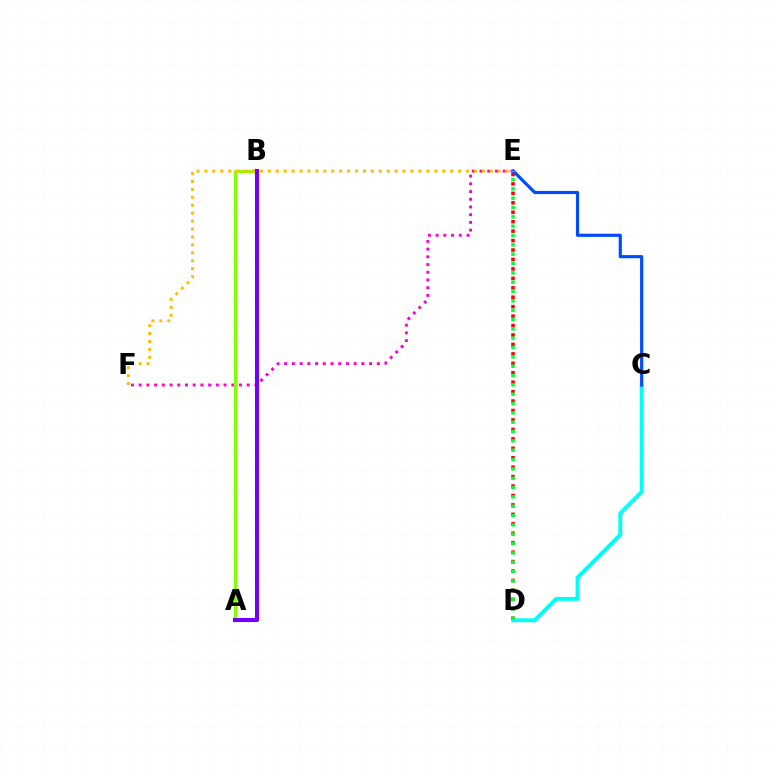{('E', 'F'): [{'color': '#ff00cf', 'line_style': 'dotted', 'thickness': 2.1}, {'color': '#ffbd00', 'line_style': 'dotted', 'thickness': 2.15}], ('C', 'D'): [{'color': '#00fff6', 'line_style': 'solid', 'thickness': 2.81}], ('A', 'B'): [{'color': '#84ff00', 'line_style': 'solid', 'thickness': 2.35}, {'color': '#7200ff', 'line_style': 'solid', 'thickness': 2.94}], ('D', 'E'): [{'color': '#ff0000', 'line_style': 'dotted', 'thickness': 2.57}, {'color': '#00ff39', 'line_style': 'dotted', 'thickness': 2.54}], ('C', 'E'): [{'color': '#004bff', 'line_style': 'solid', 'thickness': 2.27}]}